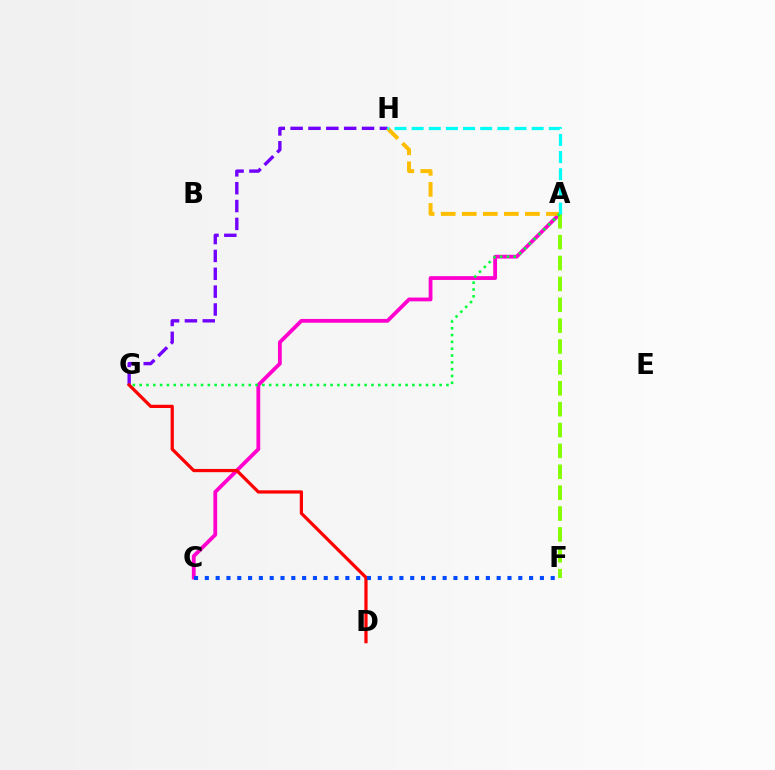{('A', 'C'): [{'color': '#ff00cf', 'line_style': 'solid', 'thickness': 2.74}], ('G', 'H'): [{'color': '#7200ff', 'line_style': 'dashed', 'thickness': 2.43}], ('A', 'H'): [{'color': '#ffbd00', 'line_style': 'dashed', 'thickness': 2.86}, {'color': '#00fff6', 'line_style': 'dashed', 'thickness': 2.33}], ('A', 'F'): [{'color': '#84ff00', 'line_style': 'dashed', 'thickness': 2.84}], ('D', 'G'): [{'color': '#ff0000', 'line_style': 'solid', 'thickness': 2.33}], ('A', 'G'): [{'color': '#00ff39', 'line_style': 'dotted', 'thickness': 1.85}], ('C', 'F'): [{'color': '#004bff', 'line_style': 'dotted', 'thickness': 2.94}]}